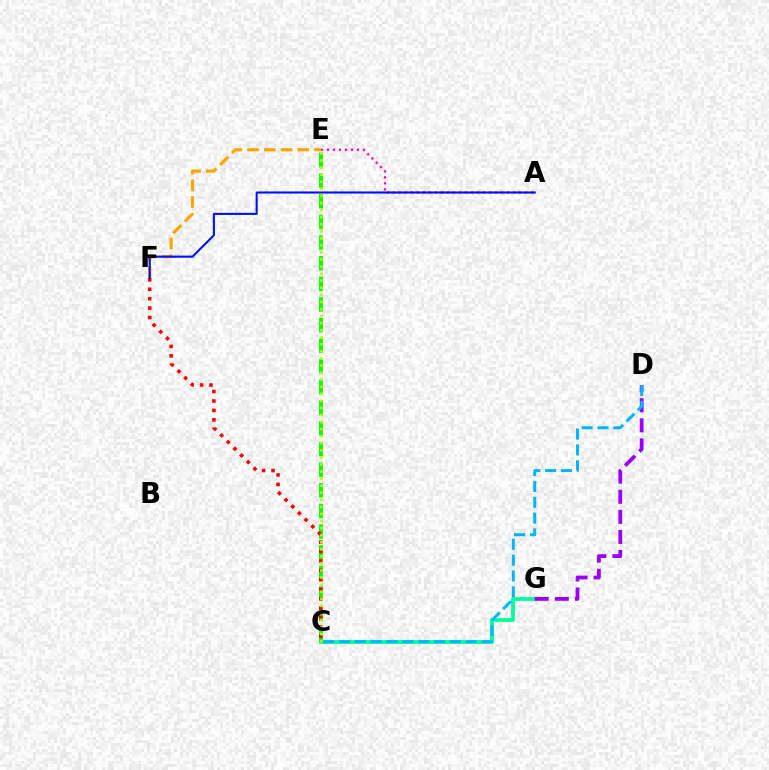{('A', 'E'): [{'color': '#ff00bd', 'line_style': 'dotted', 'thickness': 1.63}], ('C', 'G'): [{'color': '#00ff9d', 'line_style': 'solid', 'thickness': 2.71}], ('C', 'E'): [{'color': '#08ff00', 'line_style': 'dashed', 'thickness': 2.8}, {'color': '#b3ff00', 'line_style': 'dotted', 'thickness': 1.92}], ('D', 'G'): [{'color': '#9b00ff', 'line_style': 'dashed', 'thickness': 2.73}], ('E', 'F'): [{'color': '#ffa500', 'line_style': 'dashed', 'thickness': 2.27}], ('C', 'D'): [{'color': '#00b5ff', 'line_style': 'dashed', 'thickness': 2.15}], ('C', 'F'): [{'color': '#ff0000', 'line_style': 'dotted', 'thickness': 2.56}], ('A', 'F'): [{'color': '#0010ff', 'line_style': 'solid', 'thickness': 1.51}]}